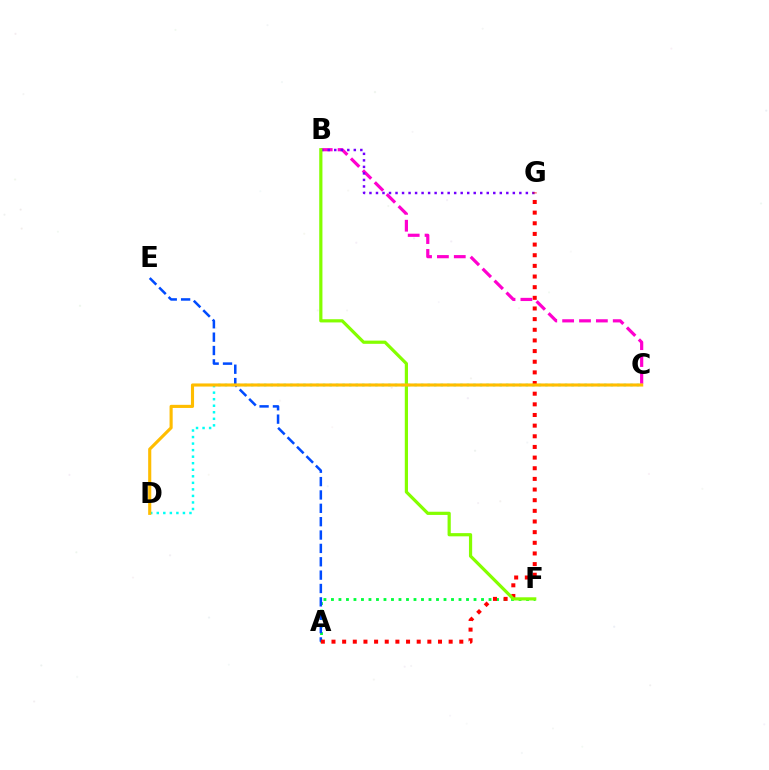{('B', 'C'): [{'color': '#ff00cf', 'line_style': 'dashed', 'thickness': 2.29}], ('A', 'F'): [{'color': '#00ff39', 'line_style': 'dotted', 'thickness': 2.04}], ('B', 'G'): [{'color': '#7200ff', 'line_style': 'dotted', 'thickness': 1.77}], ('C', 'D'): [{'color': '#00fff6', 'line_style': 'dotted', 'thickness': 1.78}, {'color': '#ffbd00', 'line_style': 'solid', 'thickness': 2.24}], ('A', 'E'): [{'color': '#004bff', 'line_style': 'dashed', 'thickness': 1.82}], ('A', 'G'): [{'color': '#ff0000', 'line_style': 'dotted', 'thickness': 2.89}], ('B', 'F'): [{'color': '#84ff00', 'line_style': 'solid', 'thickness': 2.31}]}